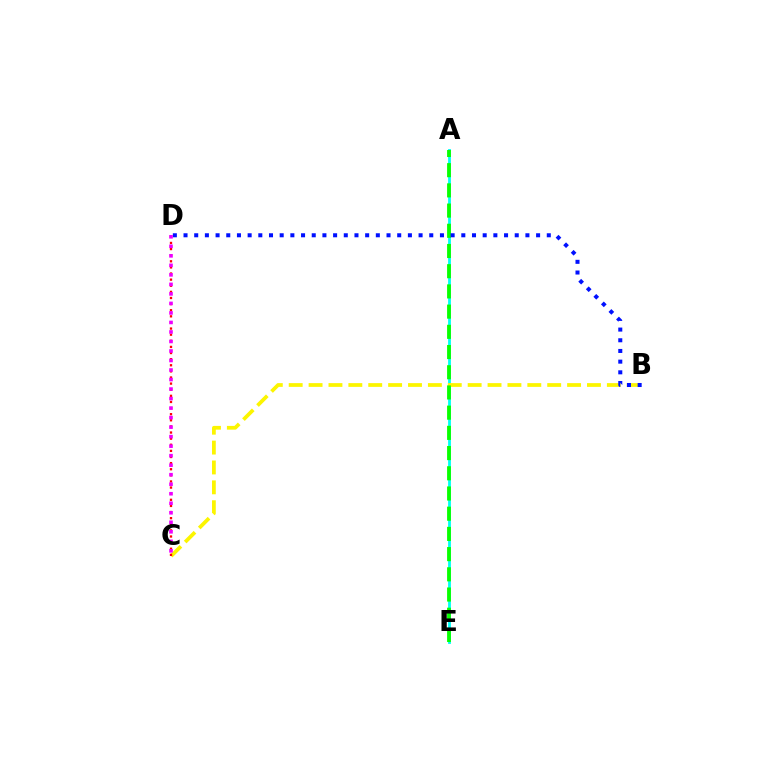{('A', 'E'): [{'color': '#00fff6', 'line_style': 'solid', 'thickness': 2.03}, {'color': '#08ff00', 'line_style': 'dashed', 'thickness': 2.75}], ('B', 'C'): [{'color': '#fcf500', 'line_style': 'dashed', 'thickness': 2.7}], ('C', 'D'): [{'color': '#ff0000', 'line_style': 'dotted', 'thickness': 1.66}, {'color': '#ee00ff', 'line_style': 'dotted', 'thickness': 2.59}], ('B', 'D'): [{'color': '#0010ff', 'line_style': 'dotted', 'thickness': 2.9}]}